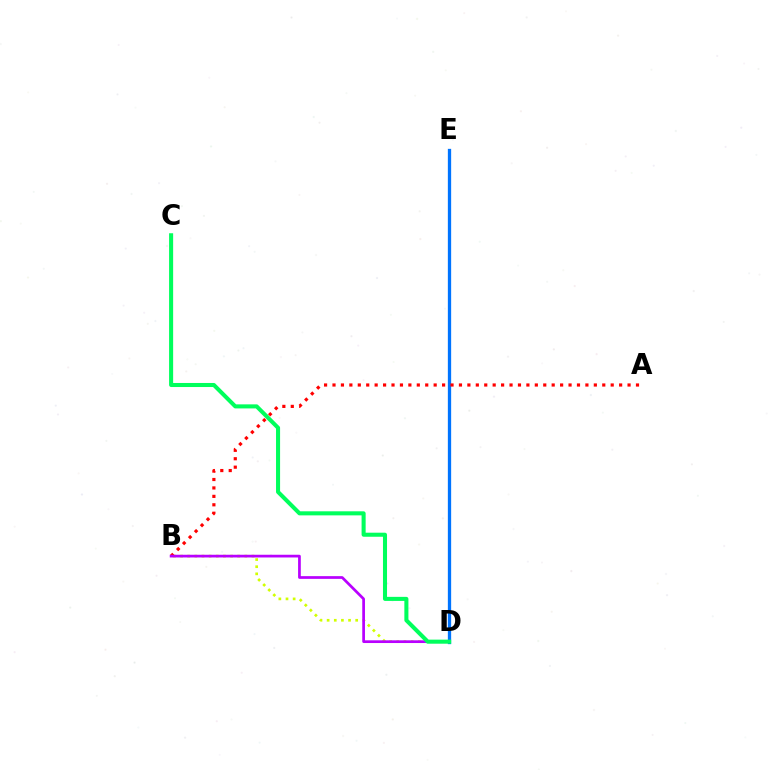{('D', 'E'): [{'color': '#0074ff', 'line_style': 'solid', 'thickness': 2.37}], ('B', 'D'): [{'color': '#d1ff00', 'line_style': 'dotted', 'thickness': 1.94}, {'color': '#b900ff', 'line_style': 'solid', 'thickness': 1.96}], ('A', 'B'): [{'color': '#ff0000', 'line_style': 'dotted', 'thickness': 2.29}], ('C', 'D'): [{'color': '#00ff5c', 'line_style': 'solid', 'thickness': 2.92}]}